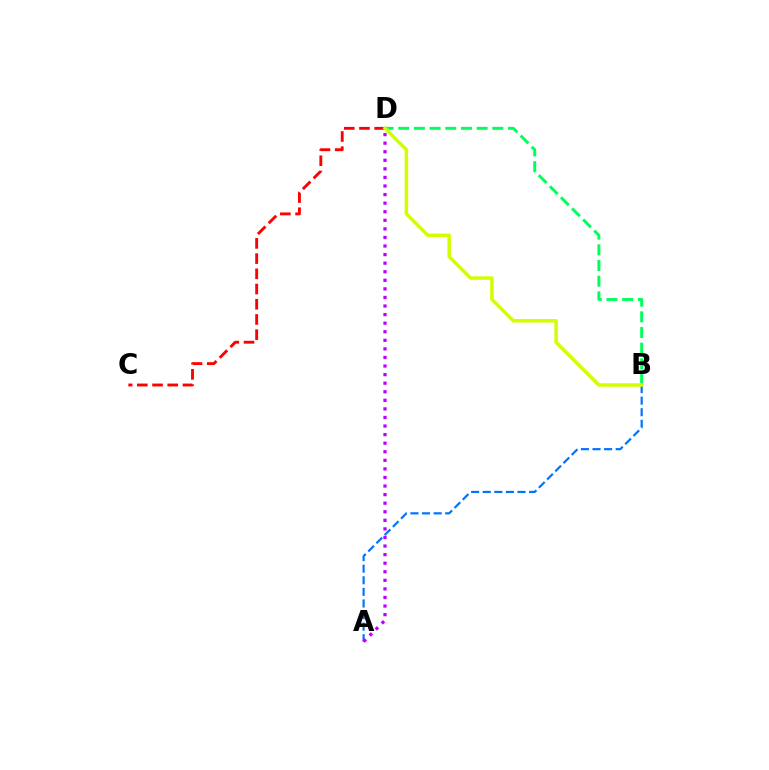{('C', 'D'): [{'color': '#ff0000', 'line_style': 'dashed', 'thickness': 2.07}], ('A', 'B'): [{'color': '#0074ff', 'line_style': 'dashed', 'thickness': 1.57}], ('A', 'D'): [{'color': '#b900ff', 'line_style': 'dotted', 'thickness': 2.33}], ('B', 'D'): [{'color': '#00ff5c', 'line_style': 'dashed', 'thickness': 2.13}, {'color': '#d1ff00', 'line_style': 'solid', 'thickness': 2.52}]}